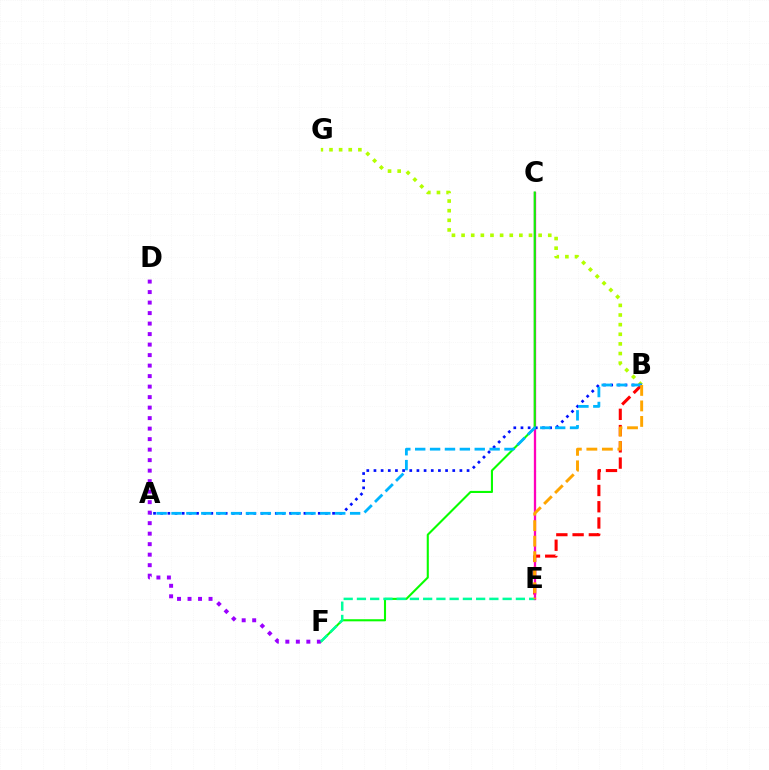{('B', 'G'): [{'color': '#b3ff00', 'line_style': 'dotted', 'thickness': 2.62}], ('B', 'E'): [{'color': '#ff0000', 'line_style': 'dashed', 'thickness': 2.21}, {'color': '#ffa500', 'line_style': 'dashed', 'thickness': 2.11}], ('C', 'E'): [{'color': '#ff00bd', 'line_style': 'solid', 'thickness': 1.66}], ('A', 'B'): [{'color': '#0010ff', 'line_style': 'dotted', 'thickness': 1.95}, {'color': '#00b5ff', 'line_style': 'dashed', 'thickness': 2.02}], ('C', 'F'): [{'color': '#08ff00', 'line_style': 'solid', 'thickness': 1.51}], ('D', 'F'): [{'color': '#9b00ff', 'line_style': 'dotted', 'thickness': 2.85}], ('E', 'F'): [{'color': '#00ff9d', 'line_style': 'dashed', 'thickness': 1.8}]}